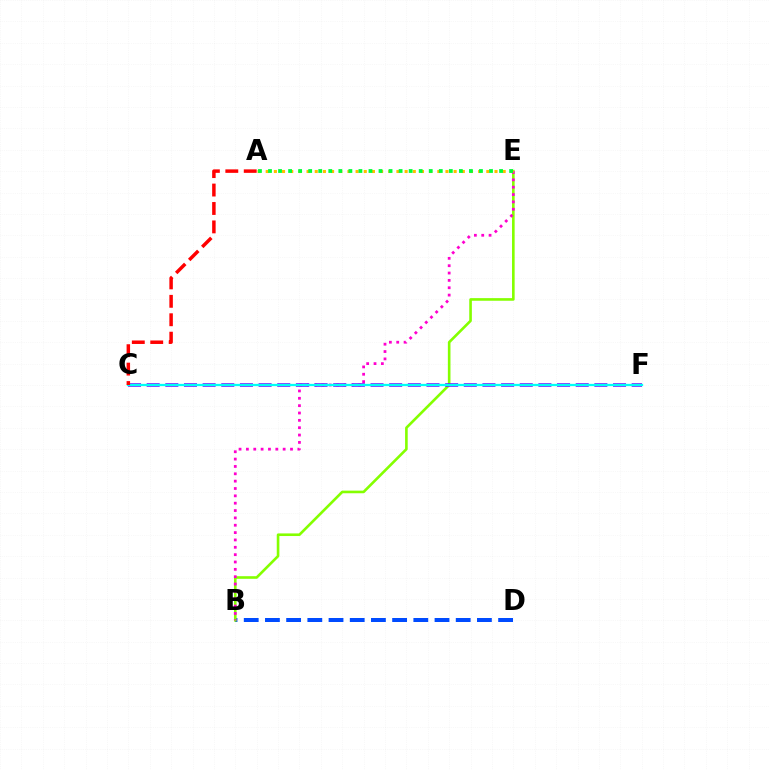{('B', 'D'): [{'color': '#004bff', 'line_style': 'dashed', 'thickness': 2.88}], ('B', 'E'): [{'color': '#84ff00', 'line_style': 'solid', 'thickness': 1.89}, {'color': '#ff00cf', 'line_style': 'dotted', 'thickness': 2.0}], ('C', 'F'): [{'color': '#7200ff', 'line_style': 'dashed', 'thickness': 2.53}, {'color': '#00fff6', 'line_style': 'solid', 'thickness': 1.63}], ('A', 'E'): [{'color': '#ffbd00', 'line_style': 'dotted', 'thickness': 2.22}, {'color': '#00ff39', 'line_style': 'dotted', 'thickness': 2.73}], ('A', 'C'): [{'color': '#ff0000', 'line_style': 'dashed', 'thickness': 2.5}]}